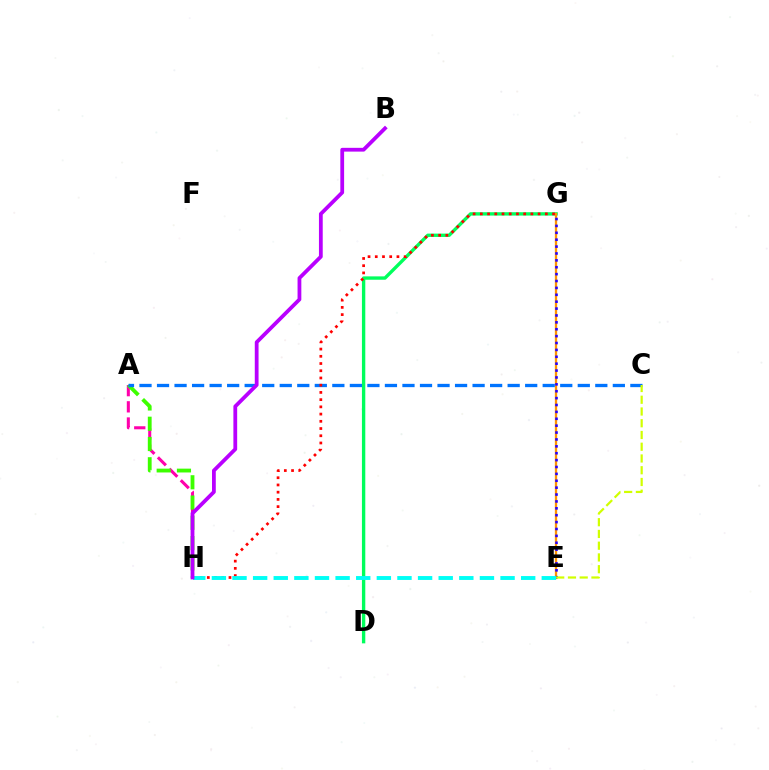{('D', 'G'): [{'color': '#00ff5c', 'line_style': 'solid', 'thickness': 2.42}], ('E', 'G'): [{'color': '#ff9400', 'line_style': 'solid', 'thickness': 1.65}, {'color': '#2500ff', 'line_style': 'dotted', 'thickness': 1.87}], ('A', 'H'): [{'color': '#ff00ac', 'line_style': 'dashed', 'thickness': 2.2}, {'color': '#3dff00', 'line_style': 'dashed', 'thickness': 2.75}], ('A', 'C'): [{'color': '#0074ff', 'line_style': 'dashed', 'thickness': 2.38}], ('G', 'H'): [{'color': '#ff0000', 'line_style': 'dotted', 'thickness': 1.96}], ('C', 'E'): [{'color': '#d1ff00', 'line_style': 'dashed', 'thickness': 1.6}], ('E', 'H'): [{'color': '#00fff6', 'line_style': 'dashed', 'thickness': 2.8}], ('B', 'H'): [{'color': '#b900ff', 'line_style': 'solid', 'thickness': 2.72}]}